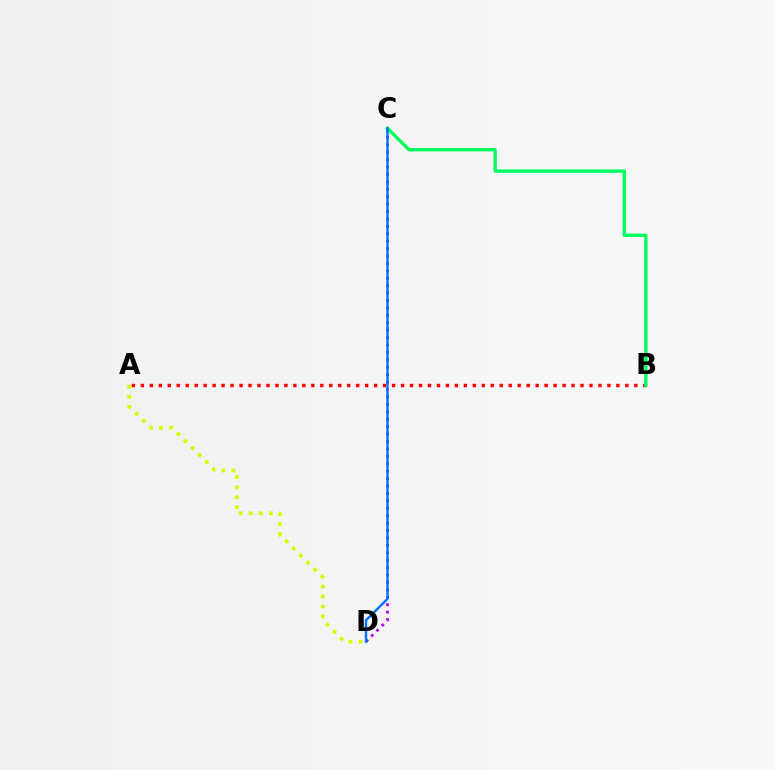{('C', 'D'): [{'color': '#b900ff', 'line_style': 'dotted', 'thickness': 2.02}, {'color': '#0074ff', 'line_style': 'solid', 'thickness': 1.74}], ('A', 'D'): [{'color': '#d1ff00', 'line_style': 'dotted', 'thickness': 2.72}], ('A', 'B'): [{'color': '#ff0000', 'line_style': 'dotted', 'thickness': 2.44}], ('B', 'C'): [{'color': '#00ff5c', 'line_style': 'solid', 'thickness': 2.43}]}